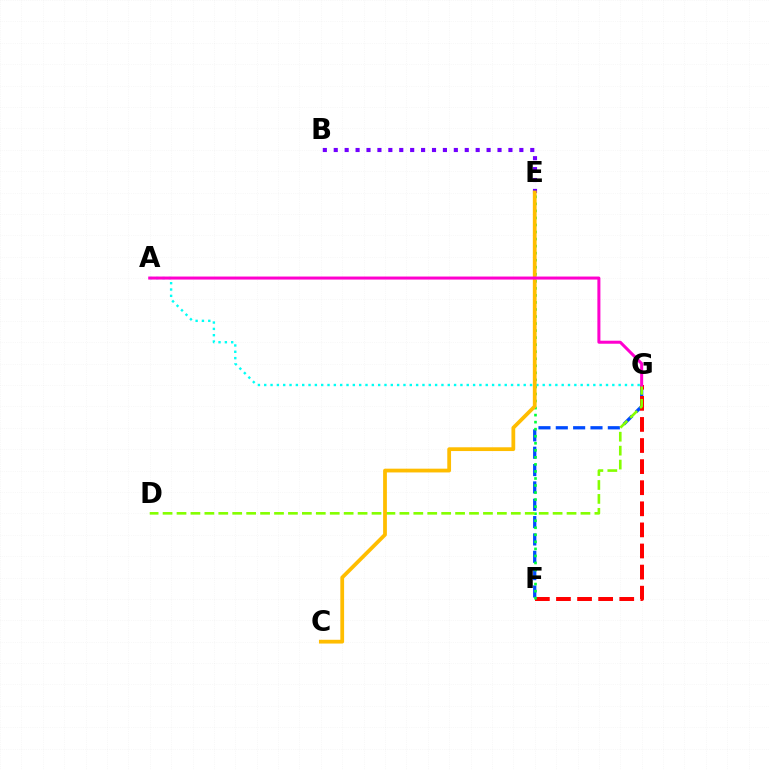{('F', 'G'): [{'color': '#004bff', 'line_style': 'dashed', 'thickness': 2.36}, {'color': '#ff0000', 'line_style': 'dashed', 'thickness': 2.87}], ('B', 'E'): [{'color': '#7200ff', 'line_style': 'dotted', 'thickness': 2.97}], ('E', 'F'): [{'color': '#00ff39', 'line_style': 'dotted', 'thickness': 1.91}], ('A', 'G'): [{'color': '#00fff6', 'line_style': 'dotted', 'thickness': 1.72}, {'color': '#ff00cf', 'line_style': 'solid', 'thickness': 2.18}], ('D', 'G'): [{'color': '#84ff00', 'line_style': 'dashed', 'thickness': 1.89}], ('C', 'E'): [{'color': '#ffbd00', 'line_style': 'solid', 'thickness': 2.71}]}